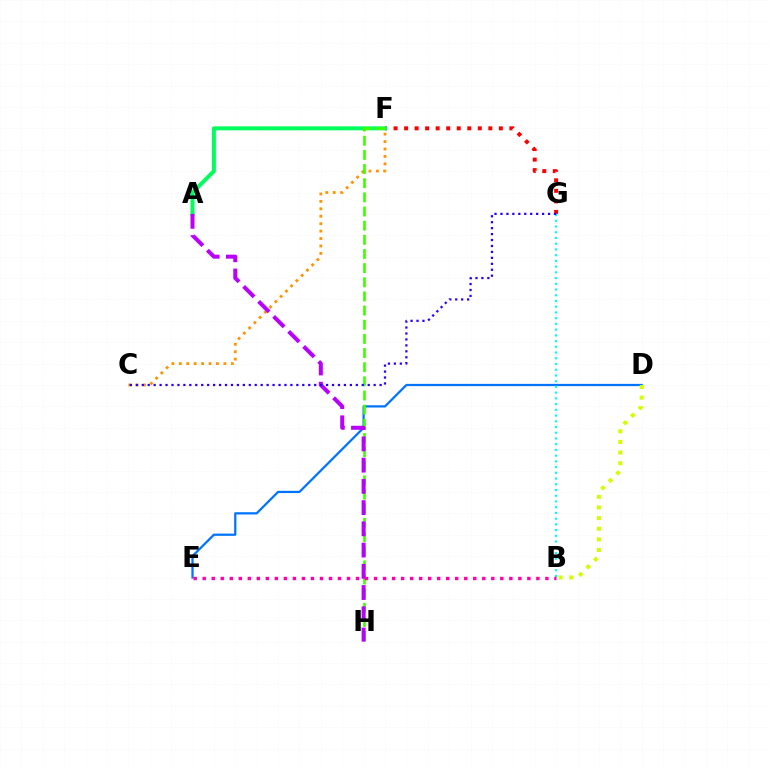{('F', 'G'): [{'color': '#ff0000', 'line_style': 'dotted', 'thickness': 2.86}], ('A', 'F'): [{'color': '#00ff5c', 'line_style': 'solid', 'thickness': 2.87}], ('C', 'F'): [{'color': '#ff9400', 'line_style': 'dotted', 'thickness': 2.02}], ('D', 'E'): [{'color': '#0074ff', 'line_style': 'solid', 'thickness': 1.62}], ('B', 'G'): [{'color': '#00fff6', 'line_style': 'dotted', 'thickness': 1.56}], ('F', 'H'): [{'color': '#3dff00', 'line_style': 'dashed', 'thickness': 1.92}], ('A', 'H'): [{'color': '#b900ff', 'line_style': 'dashed', 'thickness': 2.88}], ('B', 'D'): [{'color': '#d1ff00', 'line_style': 'dotted', 'thickness': 2.89}], ('C', 'G'): [{'color': '#2500ff', 'line_style': 'dotted', 'thickness': 1.62}], ('B', 'E'): [{'color': '#ff00ac', 'line_style': 'dotted', 'thickness': 2.45}]}